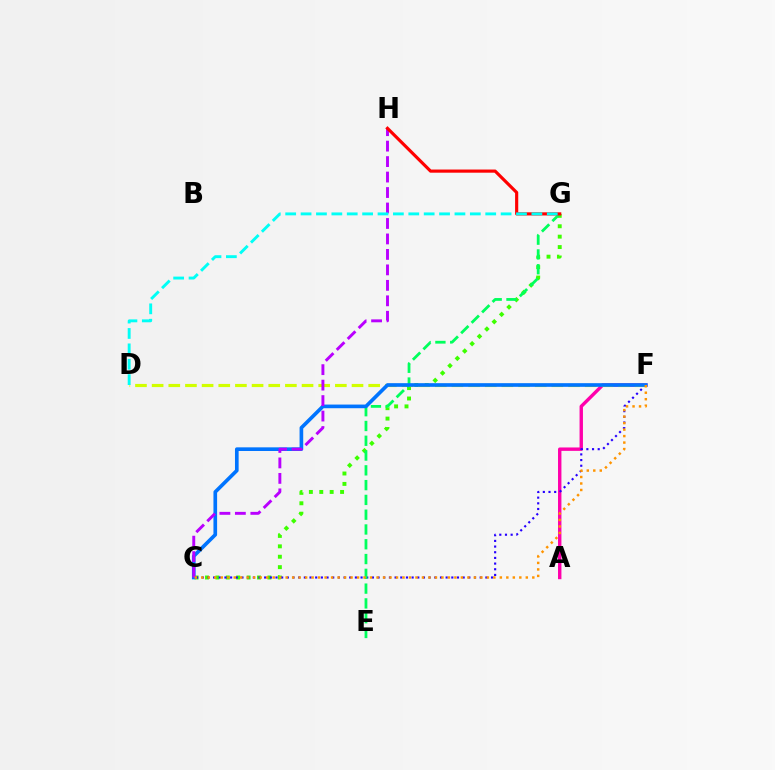{('C', 'G'): [{'color': '#3dff00', 'line_style': 'dotted', 'thickness': 2.83}], ('A', 'F'): [{'color': '#ff00ac', 'line_style': 'solid', 'thickness': 2.45}], ('C', 'F'): [{'color': '#2500ff', 'line_style': 'dotted', 'thickness': 1.54}, {'color': '#0074ff', 'line_style': 'solid', 'thickness': 2.63}, {'color': '#ff9400', 'line_style': 'dotted', 'thickness': 1.76}], ('D', 'F'): [{'color': '#d1ff00', 'line_style': 'dashed', 'thickness': 2.26}], ('E', 'G'): [{'color': '#00ff5c', 'line_style': 'dashed', 'thickness': 2.01}], ('C', 'H'): [{'color': '#b900ff', 'line_style': 'dashed', 'thickness': 2.1}], ('G', 'H'): [{'color': '#ff0000', 'line_style': 'solid', 'thickness': 2.27}], ('D', 'G'): [{'color': '#00fff6', 'line_style': 'dashed', 'thickness': 2.09}]}